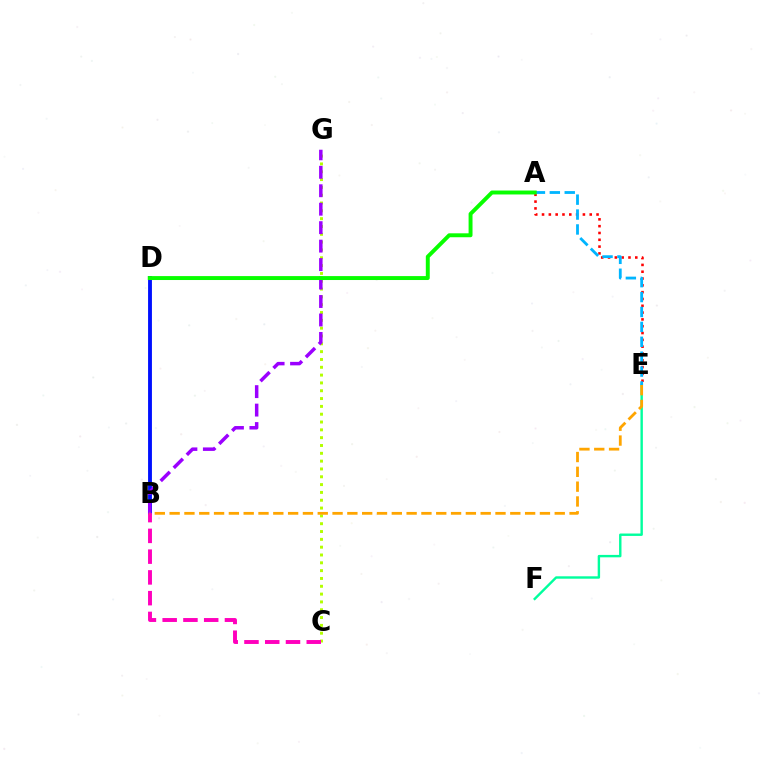{('C', 'G'): [{'color': '#b3ff00', 'line_style': 'dotted', 'thickness': 2.13}], ('B', 'D'): [{'color': '#0010ff', 'line_style': 'solid', 'thickness': 2.78}], ('E', 'F'): [{'color': '#00ff9d', 'line_style': 'solid', 'thickness': 1.73}], ('B', 'C'): [{'color': '#ff00bd', 'line_style': 'dashed', 'thickness': 2.82}], ('A', 'E'): [{'color': '#ff0000', 'line_style': 'dotted', 'thickness': 1.85}, {'color': '#00b5ff', 'line_style': 'dashed', 'thickness': 2.02}], ('B', 'G'): [{'color': '#9b00ff', 'line_style': 'dashed', 'thickness': 2.51}], ('A', 'D'): [{'color': '#08ff00', 'line_style': 'solid', 'thickness': 2.83}], ('B', 'E'): [{'color': '#ffa500', 'line_style': 'dashed', 'thickness': 2.01}]}